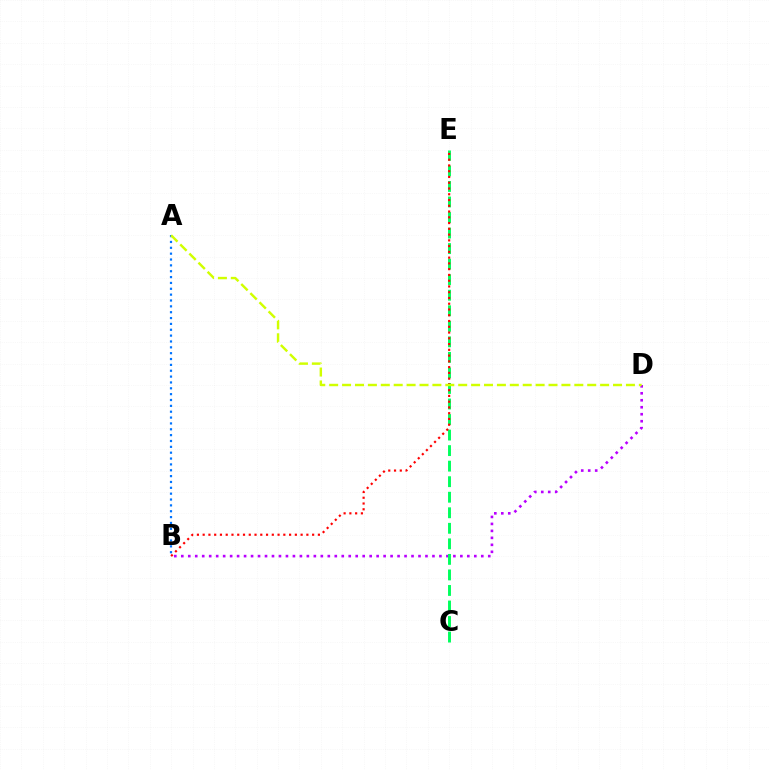{('B', 'D'): [{'color': '#b900ff', 'line_style': 'dotted', 'thickness': 1.9}], ('C', 'E'): [{'color': '#00ff5c', 'line_style': 'dashed', 'thickness': 2.11}], ('B', 'E'): [{'color': '#ff0000', 'line_style': 'dotted', 'thickness': 1.57}], ('A', 'B'): [{'color': '#0074ff', 'line_style': 'dotted', 'thickness': 1.59}], ('A', 'D'): [{'color': '#d1ff00', 'line_style': 'dashed', 'thickness': 1.75}]}